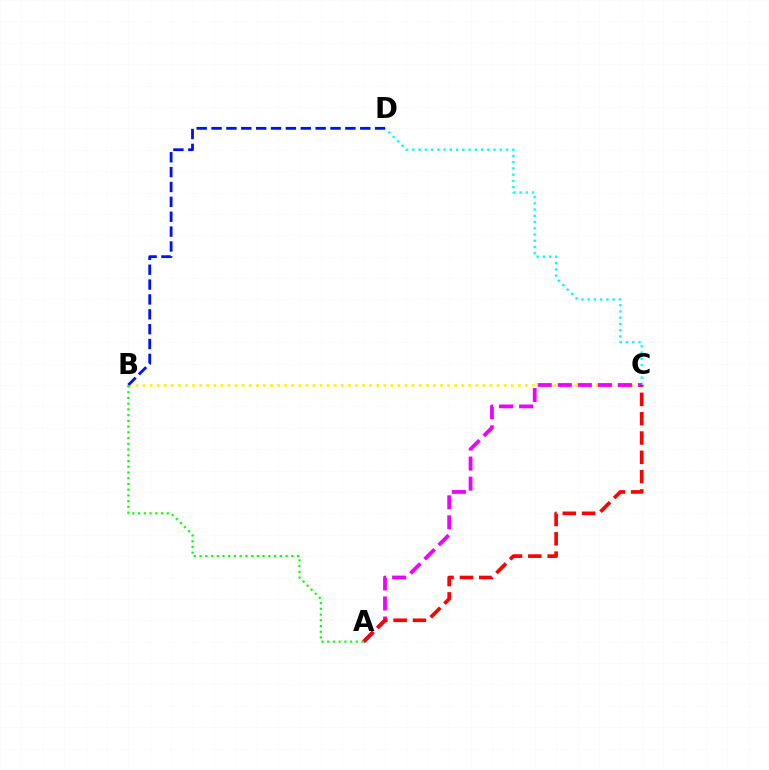{('B', 'C'): [{'color': '#fcf500', 'line_style': 'dotted', 'thickness': 1.92}], ('C', 'D'): [{'color': '#00fff6', 'line_style': 'dotted', 'thickness': 1.7}], ('A', 'C'): [{'color': '#ee00ff', 'line_style': 'dashed', 'thickness': 2.72}, {'color': '#ff0000', 'line_style': 'dashed', 'thickness': 2.62}], ('B', 'D'): [{'color': '#0010ff', 'line_style': 'dashed', 'thickness': 2.02}], ('A', 'B'): [{'color': '#08ff00', 'line_style': 'dotted', 'thickness': 1.56}]}